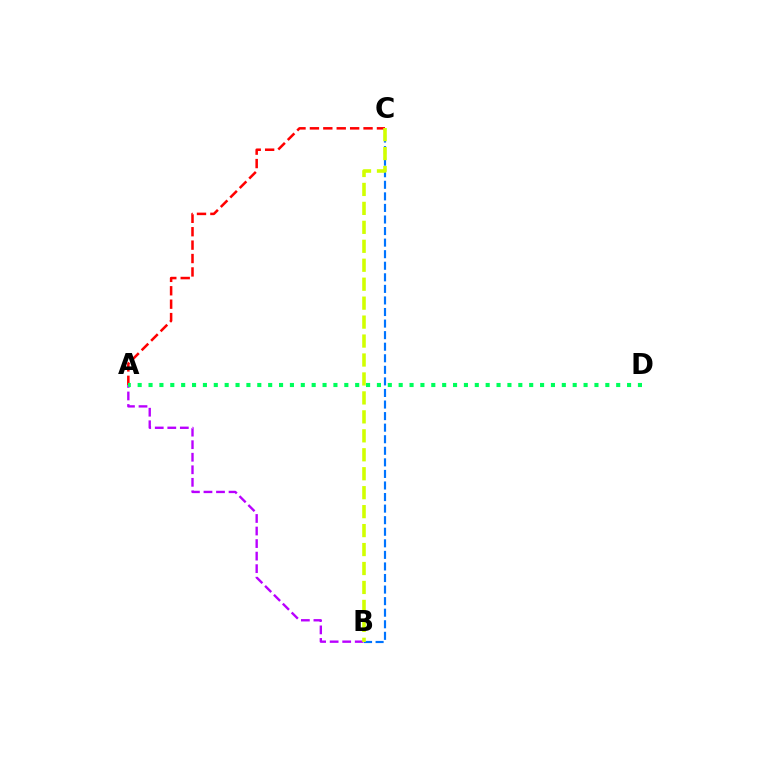{('A', 'C'): [{'color': '#ff0000', 'line_style': 'dashed', 'thickness': 1.82}], ('B', 'C'): [{'color': '#0074ff', 'line_style': 'dashed', 'thickness': 1.57}, {'color': '#d1ff00', 'line_style': 'dashed', 'thickness': 2.57}], ('A', 'B'): [{'color': '#b900ff', 'line_style': 'dashed', 'thickness': 1.7}], ('A', 'D'): [{'color': '#00ff5c', 'line_style': 'dotted', 'thickness': 2.95}]}